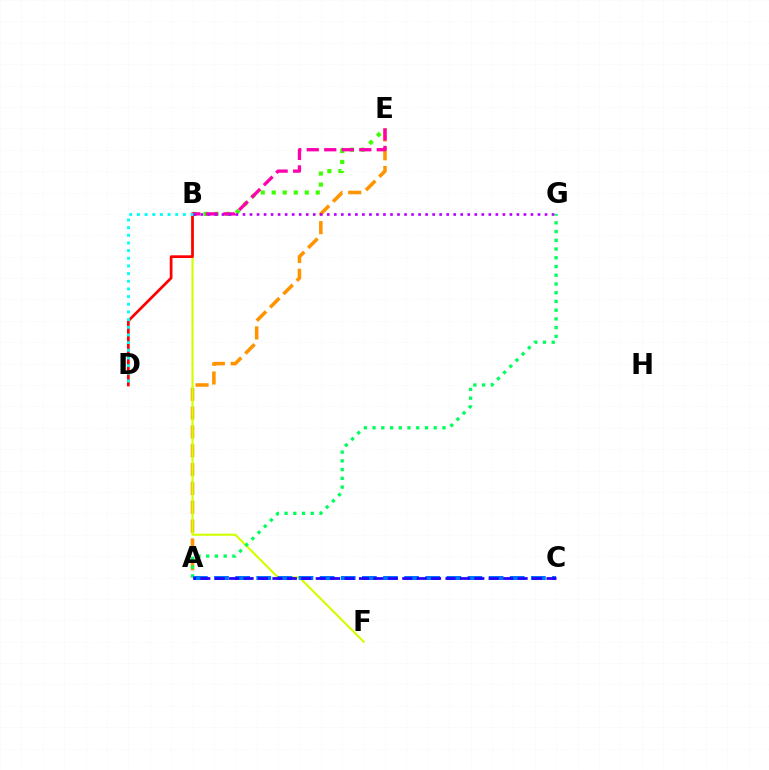{('A', 'E'): [{'color': '#ff9400', 'line_style': 'dashed', 'thickness': 2.56}], ('B', 'F'): [{'color': '#d1ff00', 'line_style': 'solid', 'thickness': 1.53}], ('A', 'G'): [{'color': '#00ff5c', 'line_style': 'dotted', 'thickness': 2.37}], ('B', 'E'): [{'color': '#3dff00', 'line_style': 'dotted', 'thickness': 2.99}, {'color': '#ff00ac', 'line_style': 'dashed', 'thickness': 2.38}], ('A', 'C'): [{'color': '#0074ff', 'line_style': 'dashed', 'thickness': 2.87}, {'color': '#2500ff', 'line_style': 'dashed', 'thickness': 1.96}], ('B', 'D'): [{'color': '#ff0000', 'line_style': 'solid', 'thickness': 1.96}, {'color': '#00fff6', 'line_style': 'dotted', 'thickness': 2.08}], ('B', 'G'): [{'color': '#b900ff', 'line_style': 'dotted', 'thickness': 1.91}]}